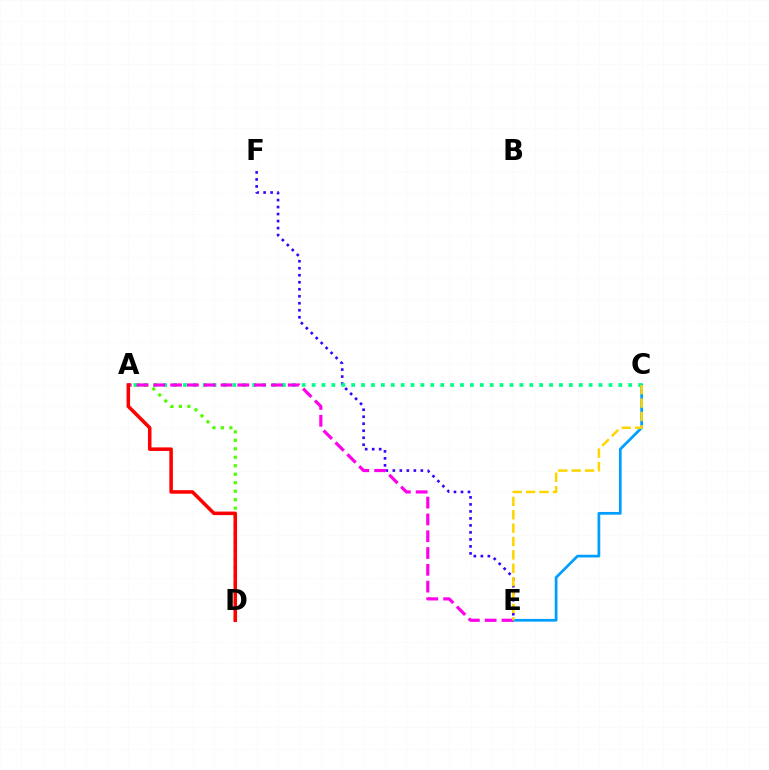{('E', 'F'): [{'color': '#3700ff', 'line_style': 'dotted', 'thickness': 1.9}], ('C', 'E'): [{'color': '#009eff', 'line_style': 'solid', 'thickness': 1.97}, {'color': '#ffd500', 'line_style': 'dashed', 'thickness': 1.82}], ('A', 'C'): [{'color': '#00ff86', 'line_style': 'dotted', 'thickness': 2.69}], ('A', 'D'): [{'color': '#4fff00', 'line_style': 'dotted', 'thickness': 2.3}, {'color': '#ff0000', 'line_style': 'solid', 'thickness': 2.55}], ('A', 'E'): [{'color': '#ff00ed', 'line_style': 'dashed', 'thickness': 2.28}]}